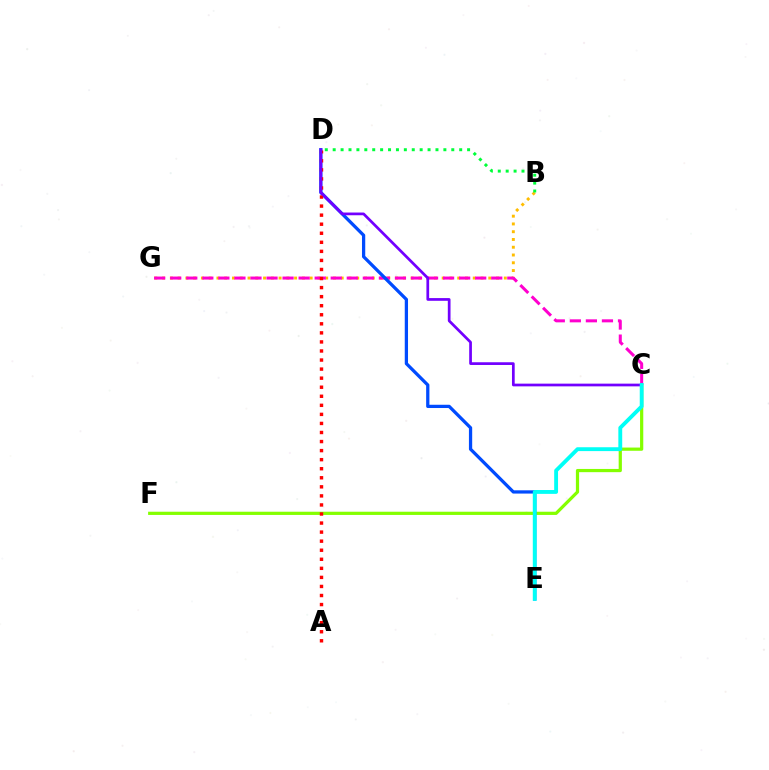{('C', 'F'): [{'color': '#84ff00', 'line_style': 'solid', 'thickness': 2.32}], ('B', 'G'): [{'color': '#ffbd00', 'line_style': 'dotted', 'thickness': 2.11}], ('C', 'G'): [{'color': '#ff00cf', 'line_style': 'dashed', 'thickness': 2.18}], ('D', 'E'): [{'color': '#004bff', 'line_style': 'solid', 'thickness': 2.35}], ('A', 'D'): [{'color': '#ff0000', 'line_style': 'dotted', 'thickness': 2.46}], ('B', 'D'): [{'color': '#00ff39', 'line_style': 'dotted', 'thickness': 2.15}], ('C', 'D'): [{'color': '#7200ff', 'line_style': 'solid', 'thickness': 1.96}], ('C', 'E'): [{'color': '#00fff6', 'line_style': 'solid', 'thickness': 2.78}]}